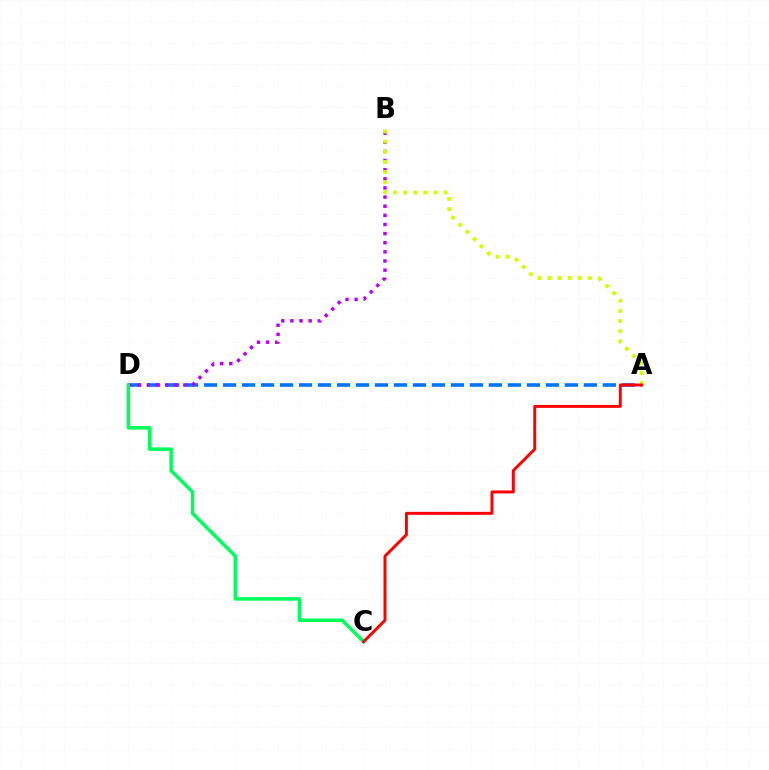{('A', 'D'): [{'color': '#0074ff', 'line_style': 'dashed', 'thickness': 2.58}], ('B', 'D'): [{'color': '#b900ff', 'line_style': 'dotted', 'thickness': 2.48}], ('A', 'B'): [{'color': '#d1ff00', 'line_style': 'dotted', 'thickness': 2.75}], ('C', 'D'): [{'color': '#00ff5c', 'line_style': 'solid', 'thickness': 2.54}], ('A', 'C'): [{'color': '#ff0000', 'line_style': 'solid', 'thickness': 2.13}]}